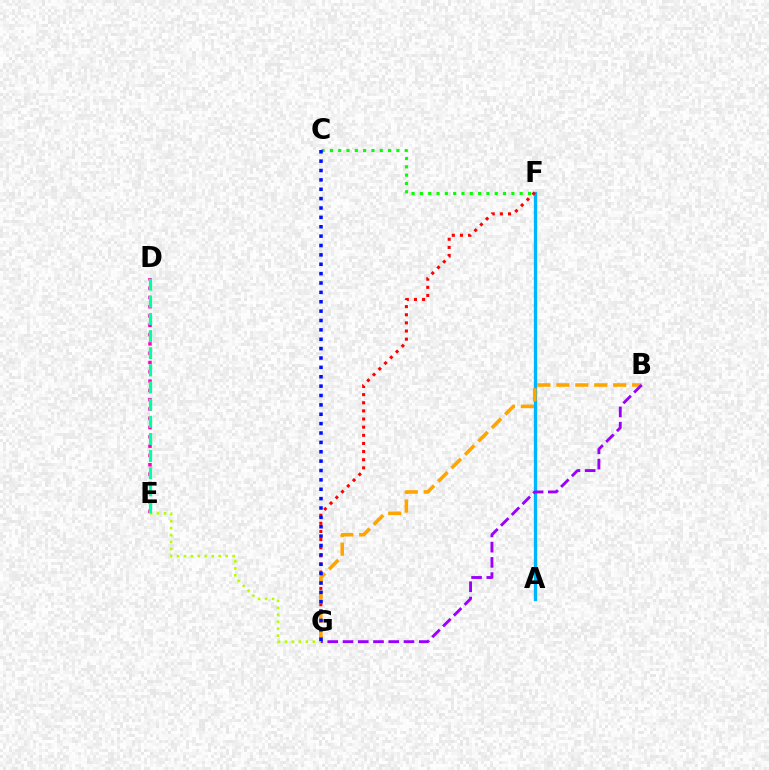{('D', 'E'): [{'color': '#ff00bd', 'line_style': 'dotted', 'thickness': 2.53}, {'color': '#00ff9d', 'line_style': 'dashed', 'thickness': 2.33}], ('E', 'G'): [{'color': '#b3ff00', 'line_style': 'dotted', 'thickness': 1.89}], ('A', 'F'): [{'color': '#00b5ff', 'line_style': 'solid', 'thickness': 2.38}], ('F', 'G'): [{'color': '#ff0000', 'line_style': 'dotted', 'thickness': 2.21}], ('B', 'G'): [{'color': '#ffa500', 'line_style': 'dashed', 'thickness': 2.57}, {'color': '#9b00ff', 'line_style': 'dashed', 'thickness': 2.07}], ('C', 'F'): [{'color': '#08ff00', 'line_style': 'dotted', 'thickness': 2.26}], ('C', 'G'): [{'color': '#0010ff', 'line_style': 'dotted', 'thickness': 2.55}]}